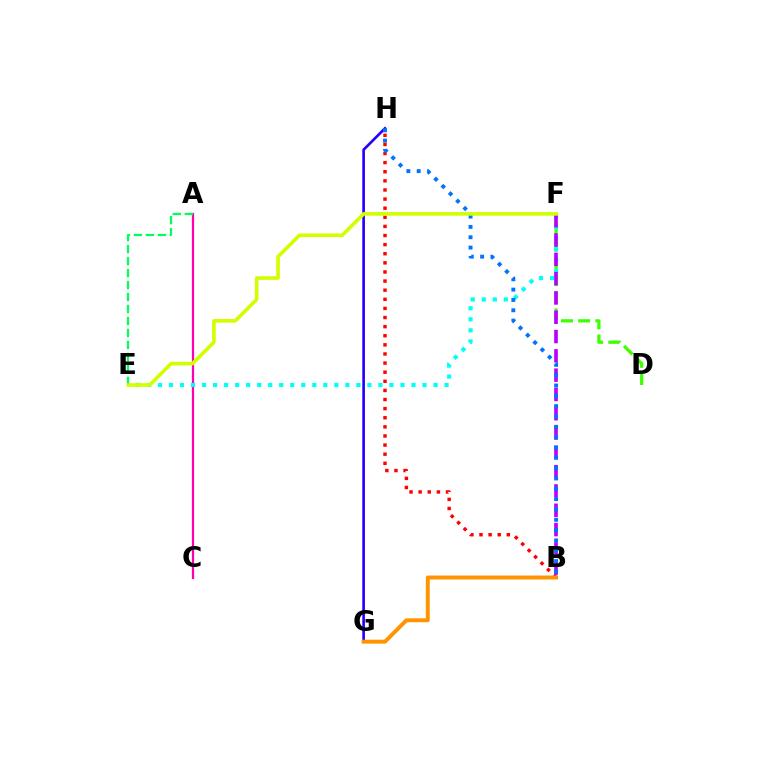{('G', 'H'): [{'color': '#2500ff', 'line_style': 'solid', 'thickness': 1.91}], ('D', 'F'): [{'color': '#3dff00', 'line_style': 'dashed', 'thickness': 2.34}], ('B', 'H'): [{'color': '#ff0000', 'line_style': 'dotted', 'thickness': 2.48}, {'color': '#0074ff', 'line_style': 'dotted', 'thickness': 2.81}], ('B', 'G'): [{'color': '#ff9400', 'line_style': 'solid', 'thickness': 2.82}], ('A', 'C'): [{'color': '#ff00ac', 'line_style': 'solid', 'thickness': 1.6}], ('E', 'F'): [{'color': '#00fff6', 'line_style': 'dotted', 'thickness': 2.99}, {'color': '#d1ff00', 'line_style': 'solid', 'thickness': 2.6}], ('B', 'F'): [{'color': '#b900ff', 'line_style': 'dashed', 'thickness': 2.62}], ('A', 'E'): [{'color': '#00ff5c', 'line_style': 'dashed', 'thickness': 1.63}]}